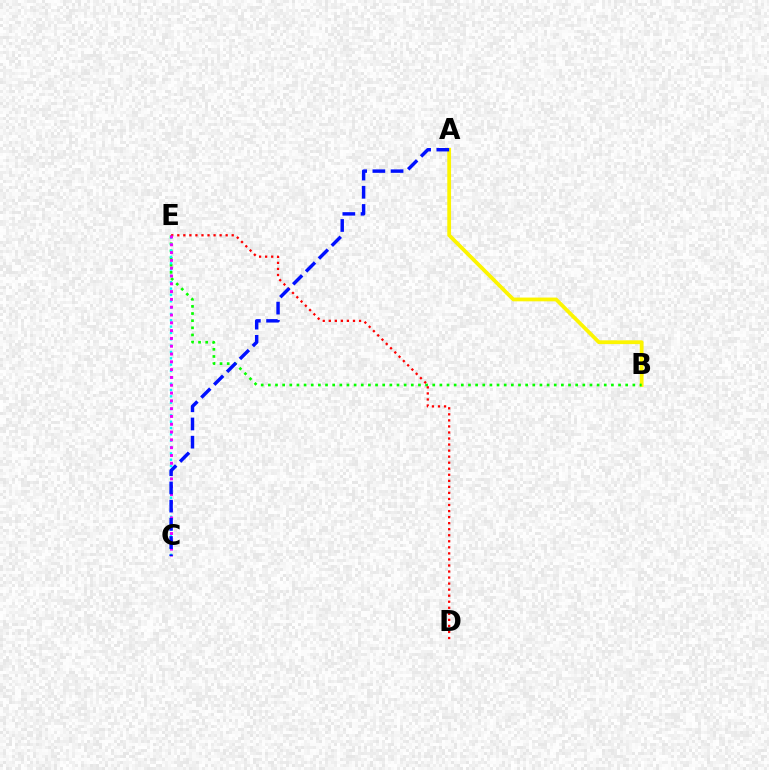{('A', 'B'): [{'color': '#fcf500', 'line_style': 'solid', 'thickness': 2.72}], ('B', 'E'): [{'color': '#08ff00', 'line_style': 'dotted', 'thickness': 1.94}], ('C', 'E'): [{'color': '#00fff6', 'line_style': 'dotted', 'thickness': 1.72}, {'color': '#ee00ff', 'line_style': 'dotted', 'thickness': 2.12}], ('D', 'E'): [{'color': '#ff0000', 'line_style': 'dotted', 'thickness': 1.64}], ('A', 'C'): [{'color': '#0010ff', 'line_style': 'dashed', 'thickness': 2.47}]}